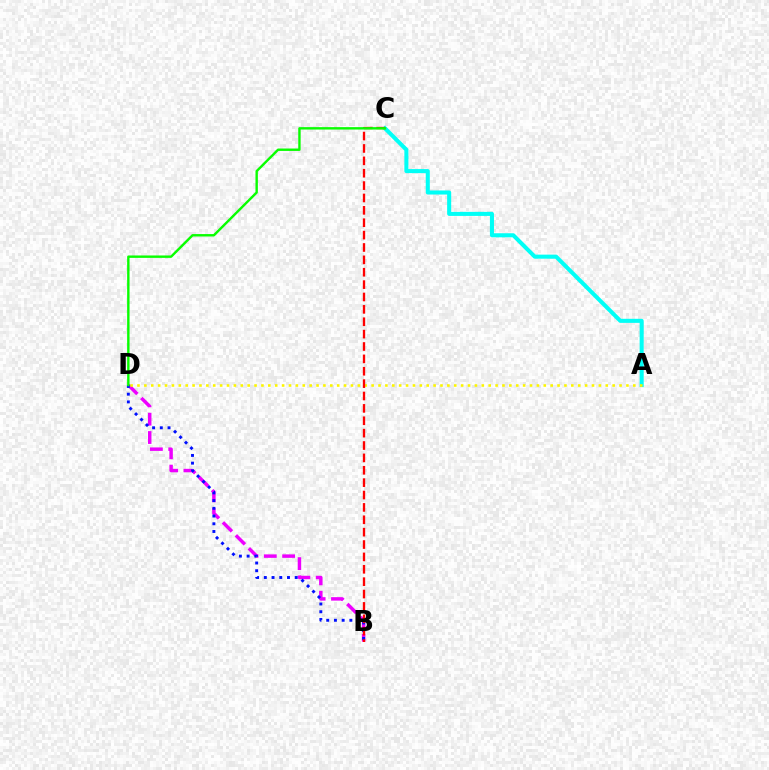{('A', 'C'): [{'color': '#00fff6', 'line_style': 'solid', 'thickness': 2.92}], ('B', 'D'): [{'color': '#ee00ff', 'line_style': 'dashed', 'thickness': 2.49}, {'color': '#0010ff', 'line_style': 'dotted', 'thickness': 2.1}], ('A', 'D'): [{'color': '#fcf500', 'line_style': 'dotted', 'thickness': 1.87}], ('B', 'C'): [{'color': '#ff0000', 'line_style': 'dashed', 'thickness': 1.68}], ('C', 'D'): [{'color': '#08ff00', 'line_style': 'solid', 'thickness': 1.73}]}